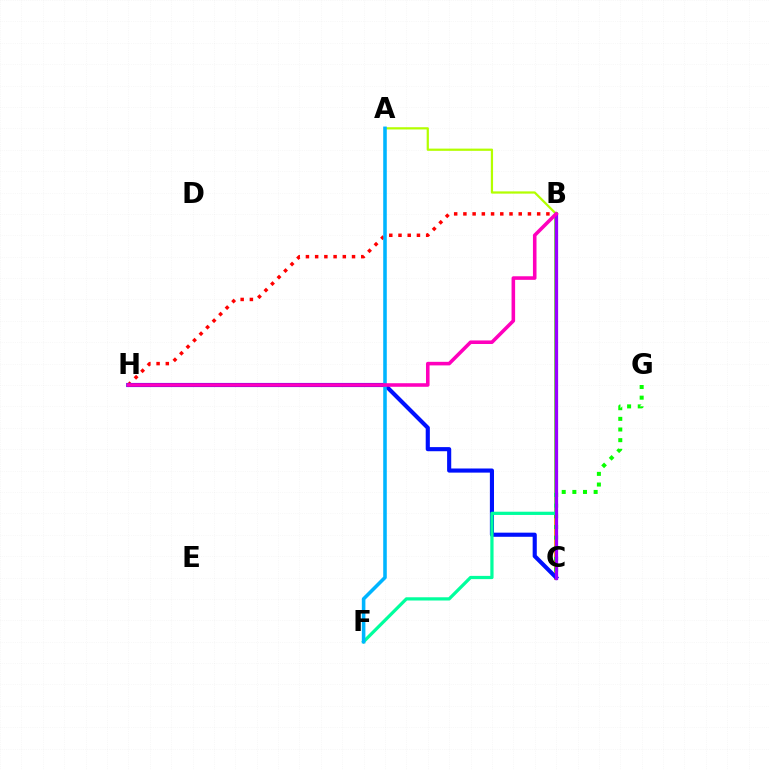{('B', 'H'): [{'color': '#ff0000', 'line_style': 'dotted', 'thickness': 2.51}, {'color': '#ff00bd', 'line_style': 'solid', 'thickness': 2.57}], ('B', 'C'): [{'color': '#ffa500', 'line_style': 'solid', 'thickness': 2.81}, {'color': '#9b00ff', 'line_style': 'solid', 'thickness': 2.34}], ('C', 'G'): [{'color': '#08ff00', 'line_style': 'dotted', 'thickness': 2.89}], ('C', 'H'): [{'color': '#0010ff', 'line_style': 'solid', 'thickness': 2.97}], ('A', 'B'): [{'color': '#b3ff00', 'line_style': 'solid', 'thickness': 1.61}], ('B', 'F'): [{'color': '#00ff9d', 'line_style': 'solid', 'thickness': 2.33}], ('A', 'F'): [{'color': '#00b5ff', 'line_style': 'solid', 'thickness': 2.57}]}